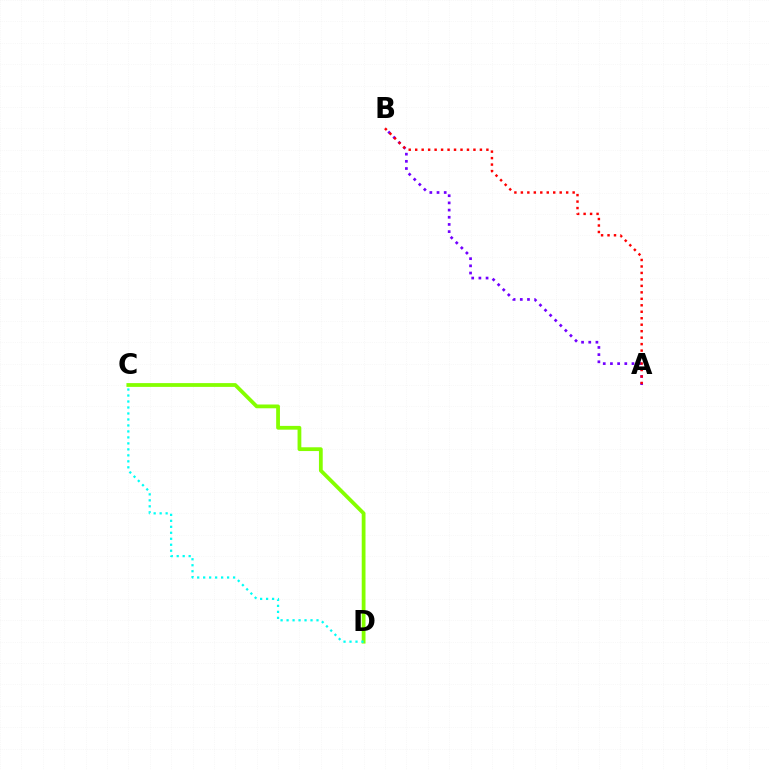{('A', 'B'): [{'color': '#7200ff', 'line_style': 'dotted', 'thickness': 1.95}, {'color': '#ff0000', 'line_style': 'dotted', 'thickness': 1.76}], ('C', 'D'): [{'color': '#84ff00', 'line_style': 'solid', 'thickness': 2.72}, {'color': '#00fff6', 'line_style': 'dotted', 'thickness': 1.63}]}